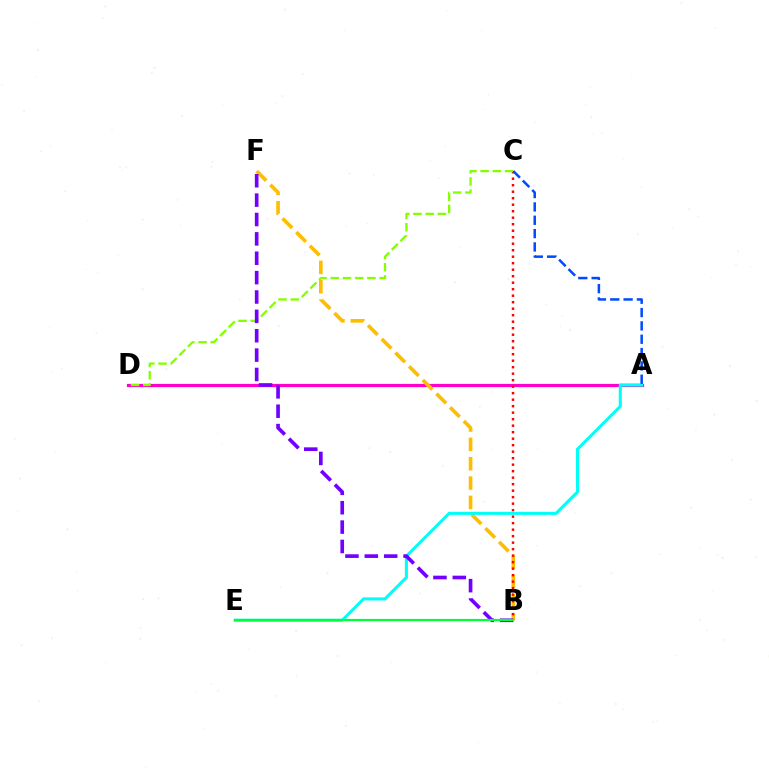{('A', 'D'): [{'color': '#ff00cf', 'line_style': 'solid', 'thickness': 2.3}], ('B', 'F'): [{'color': '#ffbd00', 'line_style': 'dashed', 'thickness': 2.63}, {'color': '#7200ff', 'line_style': 'dashed', 'thickness': 2.63}], ('B', 'C'): [{'color': '#ff0000', 'line_style': 'dotted', 'thickness': 1.77}], ('A', 'E'): [{'color': '#00fff6', 'line_style': 'solid', 'thickness': 2.22}], ('C', 'D'): [{'color': '#84ff00', 'line_style': 'dashed', 'thickness': 1.66}], ('B', 'E'): [{'color': '#00ff39', 'line_style': 'solid', 'thickness': 1.57}], ('A', 'C'): [{'color': '#004bff', 'line_style': 'dashed', 'thickness': 1.81}]}